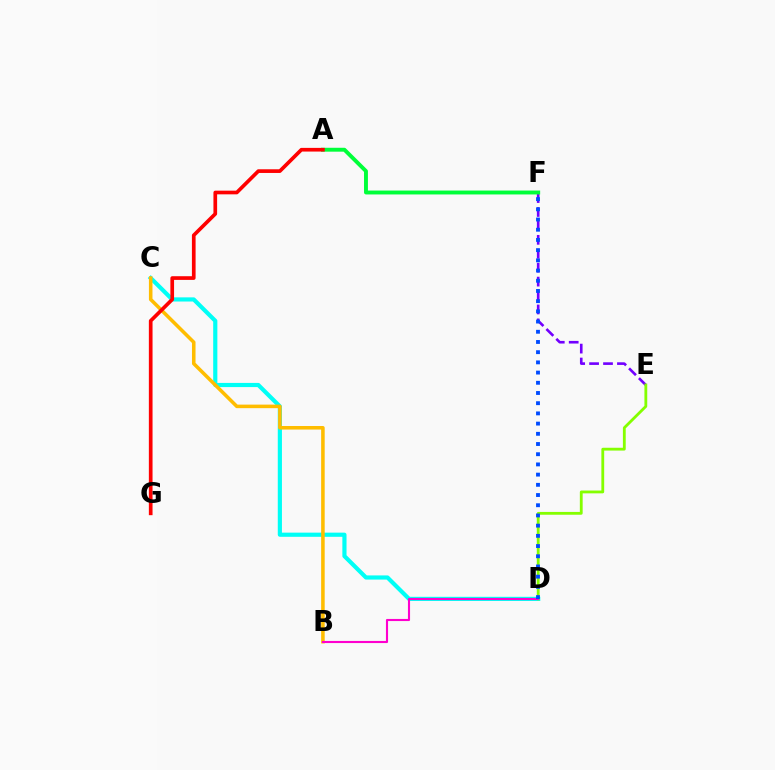{('C', 'D'): [{'color': '#00fff6', 'line_style': 'solid', 'thickness': 3.0}], ('E', 'F'): [{'color': '#7200ff', 'line_style': 'dashed', 'thickness': 1.89}], ('B', 'C'): [{'color': '#ffbd00', 'line_style': 'solid', 'thickness': 2.56}], ('D', 'E'): [{'color': '#84ff00', 'line_style': 'solid', 'thickness': 2.03}], ('B', 'D'): [{'color': '#ff00cf', 'line_style': 'solid', 'thickness': 1.52}], ('D', 'F'): [{'color': '#004bff', 'line_style': 'dotted', 'thickness': 2.77}], ('A', 'F'): [{'color': '#00ff39', 'line_style': 'solid', 'thickness': 2.81}], ('A', 'G'): [{'color': '#ff0000', 'line_style': 'solid', 'thickness': 2.65}]}